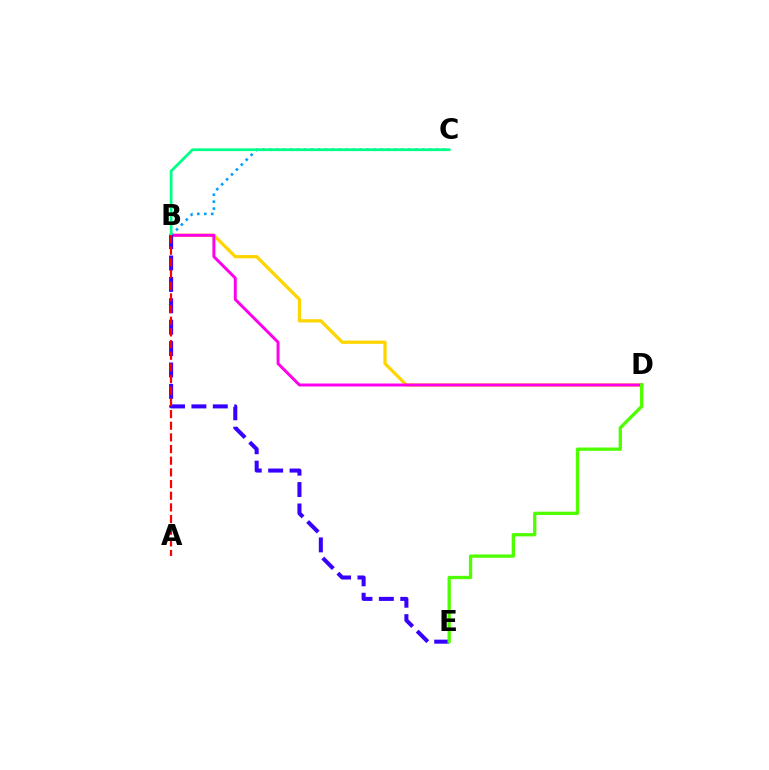{('B', 'D'): [{'color': '#ffd500', 'line_style': 'solid', 'thickness': 2.35}, {'color': '#ff00ed', 'line_style': 'solid', 'thickness': 2.13}], ('B', 'C'): [{'color': '#009eff', 'line_style': 'dotted', 'thickness': 1.89}, {'color': '#00ff86', 'line_style': 'solid', 'thickness': 1.99}], ('B', 'E'): [{'color': '#3700ff', 'line_style': 'dashed', 'thickness': 2.91}], ('D', 'E'): [{'color': '#4fff00', 'line_style': 'solid', 'thickness': 2.38}], ('A', 'B'): [{'color': '#ff0000', 'line_style': 'dashed', 'thickness': 1.58}]}